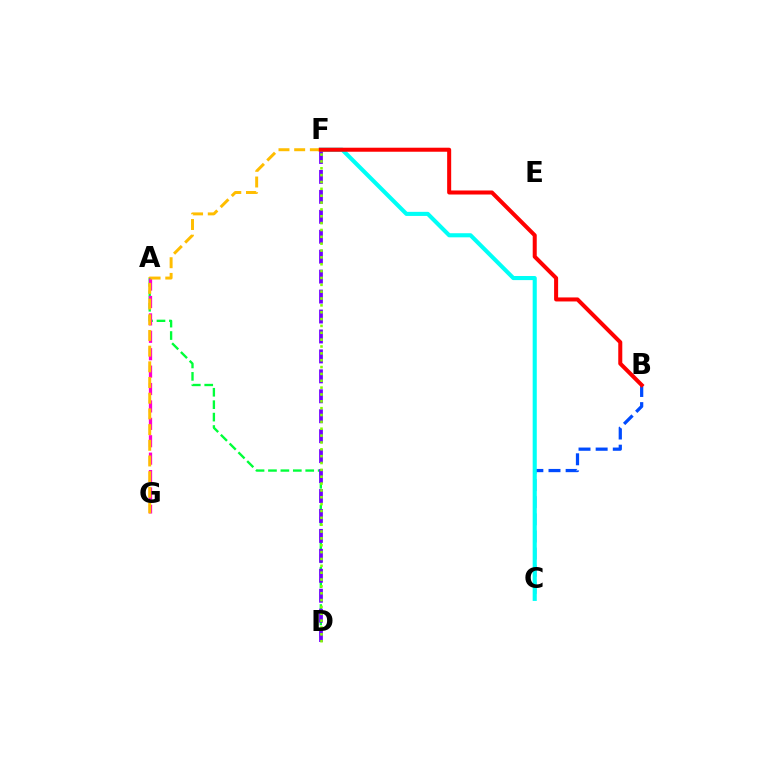{('A', 'D'): [{'color': '#00ff39', 'line_style': 'dashed', 'thickness': 1.69}], ('D', 'F'): [{'color': '#7200ff', 'line_style': 'dashed', 'thickness': 2.71}, {'color': '#84ff00', 'line_style': 'dotted', 'thickness': 1.86}], ('A', 'G'): [{'color': '#ff00cf', 'line_style': 'dashed', 'thickness': 2.36}], ('B', 'C'): [{'color': '#004bff', 'line_style': 'dashed', 'thickness': 2.33}], ('C', 'F'): [{'color': '#00fff6', 'line_style': 'solid', 'thickness': 2.95}], ('F', 'G'): [{'color': '#ffbd00', 'line_style': 'dashed', 'thickness': 2.13}], ('B', 'F'): [{'color': '#ff0000', 'line_style': 'solid', 'thickness': 2.9}]}